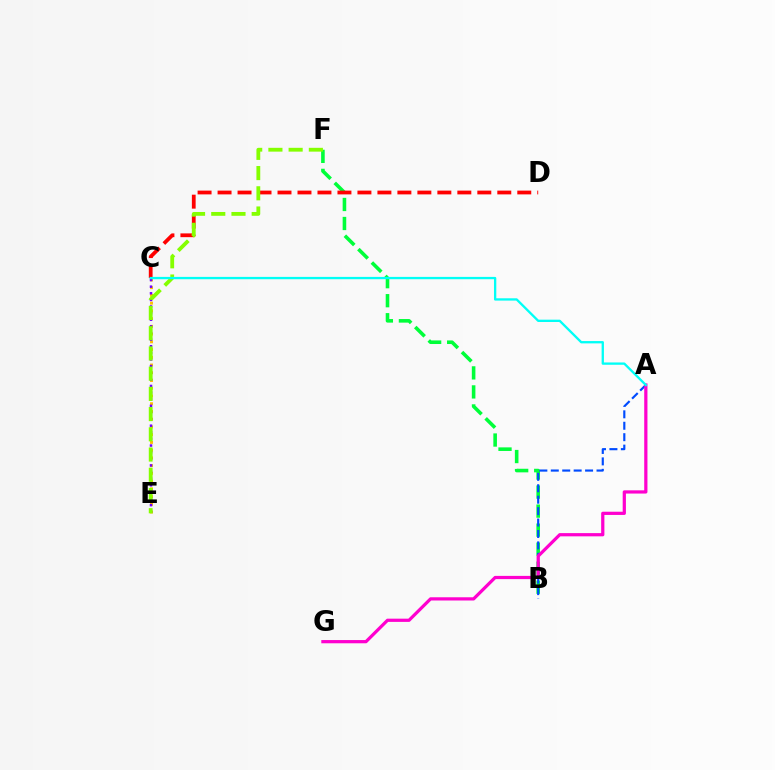{('B', 'F'): [{'color': '#00ff39', 'line_style': 'dashed', 'thickness': 2.58}], ('A', 'B'): [{'color': '#004bff', 'line_style': 'dashed', 'thickness': 1.55}], ('A', 'G'): [{'color': '#ff00cf', 'line_style': 'solid', 'thickness': 2.32}], ('C', 'E'): [{'color': '#ffbd00', 'line_style': 'dotted', 'thickness': 2.1}, {'color': '#7200ff', 'line_style': 'dotted', 'thickness': 1.8}], ('C', 'D'): [{'color': '#ff0000', 'line_style': 'dashed', 'thickness': 2.71}], ('E', 'F'): [{'color': '#84ff00', 'line_style': 'dashed', 'thickness': 2.75}], ('A', 'C'): [{'color': '#00fff6', 'line_style': 'solid', 'thickness': 1.67}]}